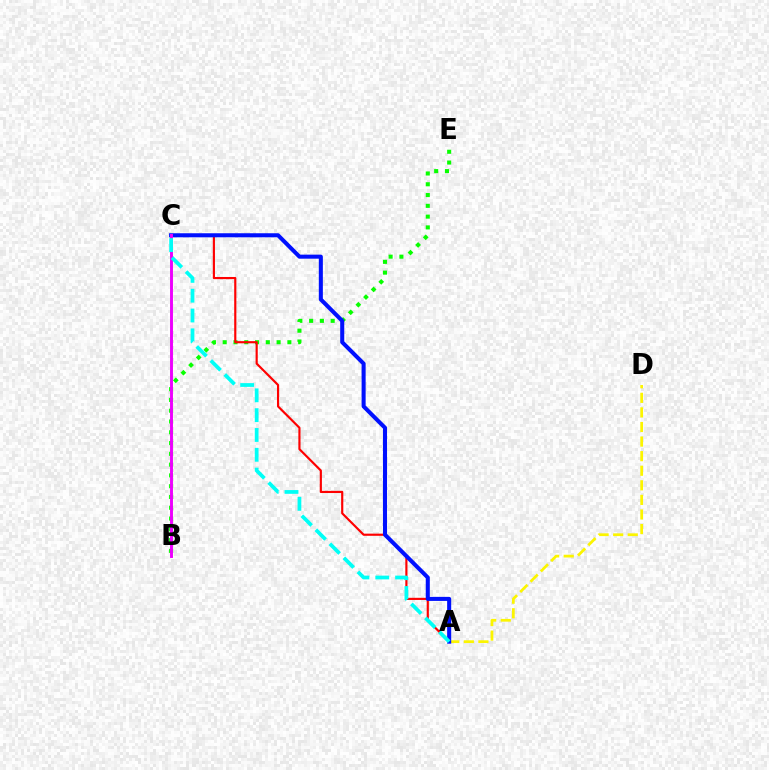{('B', 'E'): [{'color': '#08ff00', 'line_style': 'dotted', 'thickness': 2.93}], ('A', 'C'): [{'color': '#ff0000', 'line_style': 'solid', 'thickness': 1.55}, {'color': '#0010ff', 'line_style': 'solid', 'thickness': 2.92}, {'color': '#00fff6', 'line_style': 'dashed', 'thickness': 2.69}], ('A', 'D'): [{'color': '#fcf500', 'line_style': 'dashed', 'thickness': 1.98}], ('B', 'C'): [{'color': '#ee00ff', 'line_style': 'solid', 'thickness': 2.1}]}